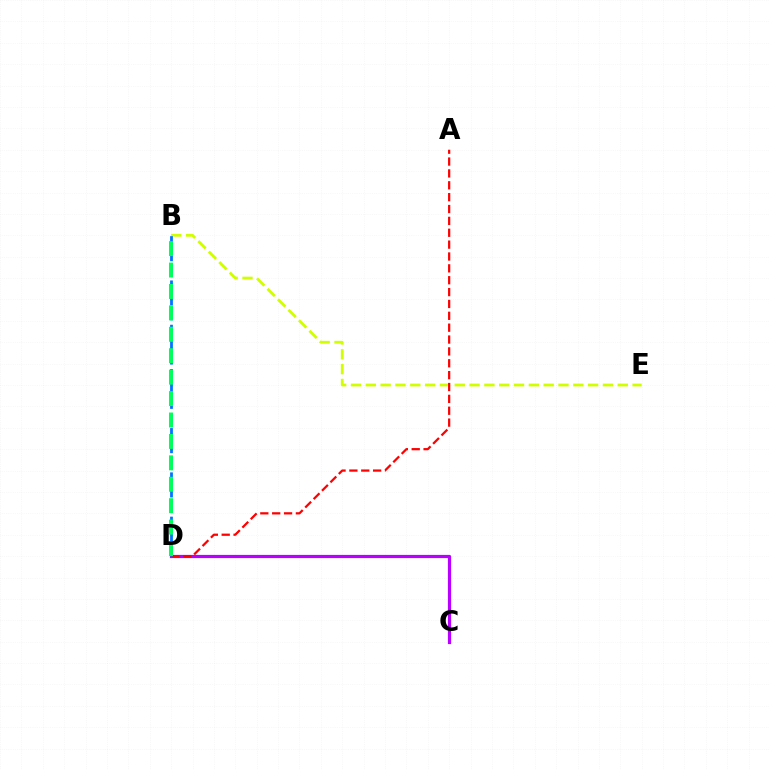{('C', 'D'): [{'color': '#b900ff', 'line_style': 'solid', 'thickness': 2.31}], ('B', 'E'): [{'color': '#d1ff00', 'line_style': 'dashed', 'thickness': 2.01}], ('A', 'D'): [{'color': '#ff0000', 'line_style': 'dashed', 'thickness': 1.61}], ('B', 'D'): [{'color': '#0074ff', 'line_style': 'dashed', 'thickness': 2.01}, {'color': '#00ff5c', 'line_style': 'dashed', 'thickness': 2.91}]}